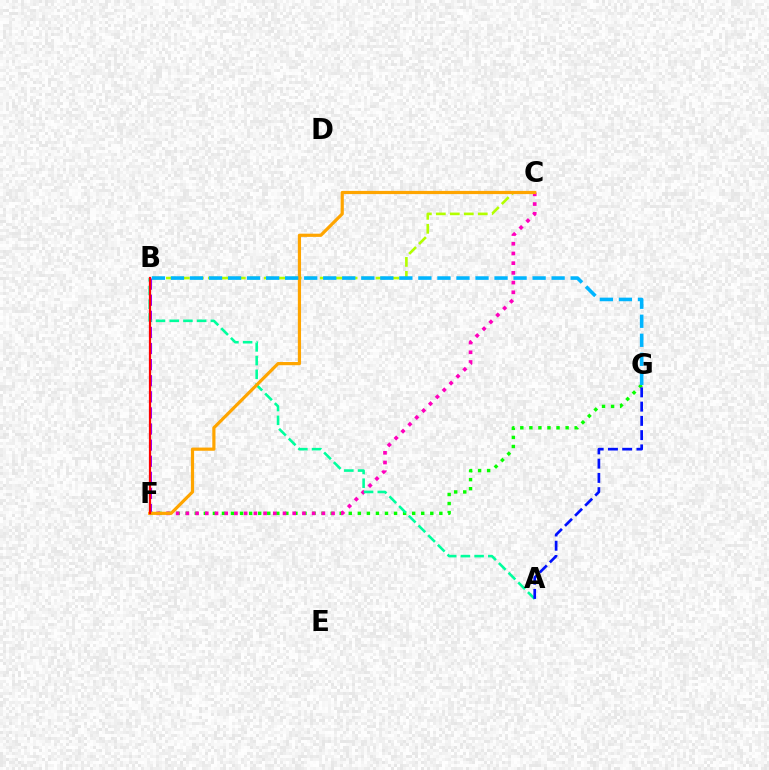{('F', 'G'): [{'color': '#08ff00', 'line_style': 'dotted', 'thickness': 2.46}], ('B', 'F'): [{'color': '#9b00ff', 'line_style': 'dashed', 'thickness': 2.19}, {'color': '#ff0000', 'line_style': 'solid', 'thickness': 1.59}], ('C', 'F'): [{'color': '#ff00bd', 'line_style': 'dotted', 'thickness': 2.64}, {'color': '#ffa500', 'line_style': 'solid', 'thickness': 2.3}], ('B', 'C'): [{'color': '#b3ff00', 'line_style': 'dashed', 'thickness': 1.9}], ('A', 'B'): [{'color': '#00ff9d', 'line_style': 'dashed', 'thickness': 1.86}], ('A', 'G'): [{'color': '#0010ff', 'line_style': 'dashed', 'thickness': 1.94}], ('B', 'G'): [{'color': '#00b5ff', 'line_style': 'dashed', 'thickness': 2.59}]}